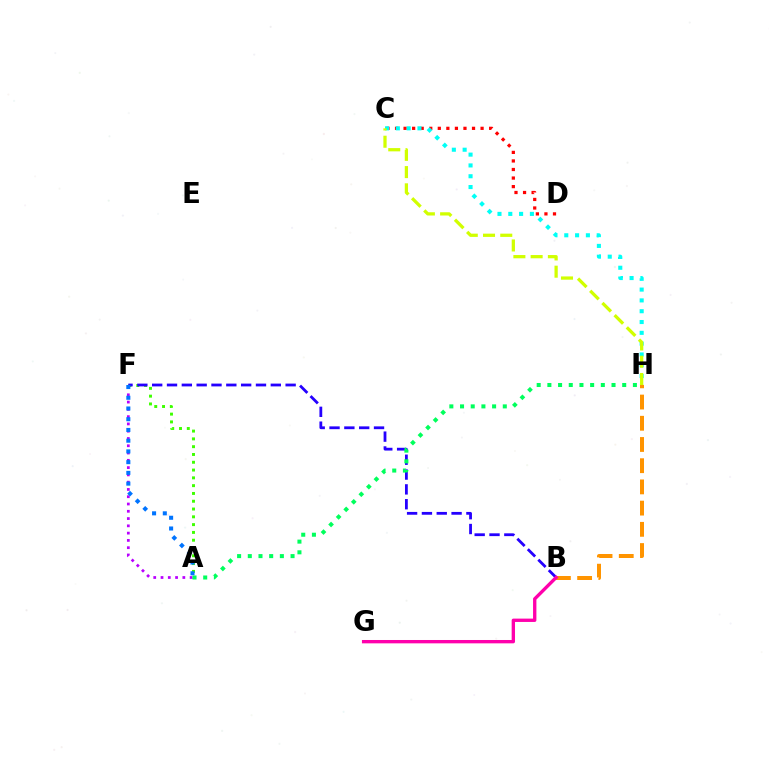{('C', 'D'): [{'color': '#ff0000', 'line_style': 'dotted', 'thickness': 2.32}], ('A', 'F'): [{'color': '#3dff00', 'line_style': 'dotted', 'thickness': 2.12}, {'color': '#b900ff', 'line_style': 'dotted', 'thickness': 1.98}, {'color': '#0074ff', 'line_style': 'dotted', 'thickness': 2.92}], ('B', 'F'): [{'color': '#2500ff', 'line_style': 'dashed', 'thickness': 2.01}], ('B', 'H'): [{'color': '#ff9400', 'line_style': 'dashed', 'thickness': 2.88}], ('C', 'H'): [{'color': '#00fff6', 'line_style': 'dotted', 'thickness': 2.94}, {'color': '#d1ff00', 'line_style': 'dashed', 'thickness': 2.34}], ('B', 'G'): [{'color': '#ff00ac', 'line_style': 'solid', 'thickness': 2.41}], ('A', 'H'): [{'color': '#00ff5c', 'line_style': 'dotted', 'thickness': 2.9}]}